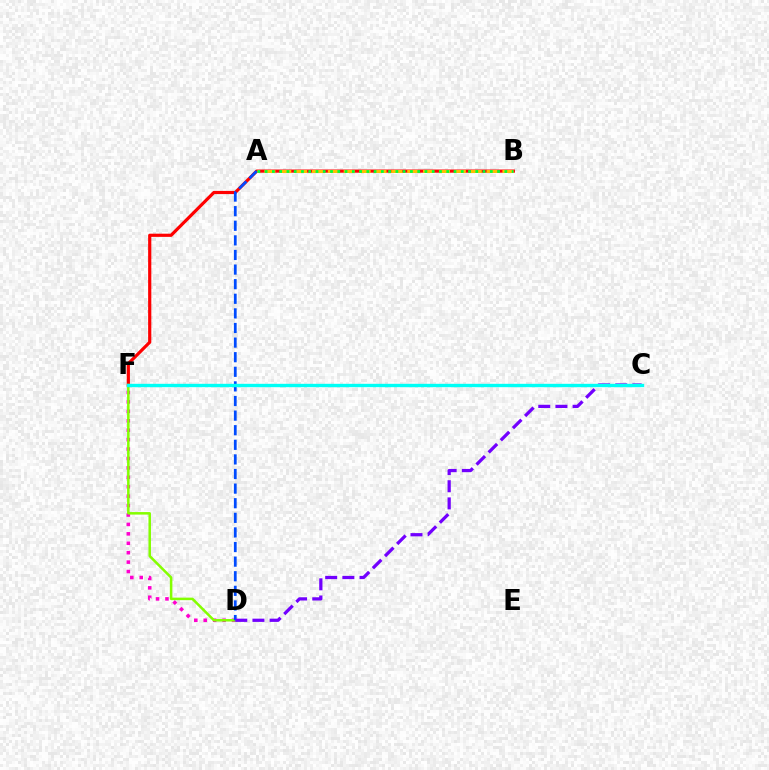{('B', 'F'): [{'color': '#ff0000', 'line_style': 'solid', 'thickness': 2.29}], ('D', 'F'): [{'color': '#ff00cf', 'line_style': 'dotted', 'thickness': 2.56}, {'color': '#84ff00', 'line_style': 'solid', 'thickness': 1.81}], ('A', 'D'): [{'color': '#004bff', 'line_style': 'dashed', 'thickness': 1.98}], ('A', 'B'): [{'color': '#ffbd00', 'line_style': 'dashed', 'thickness': 2.16}, {'color': '#00ff39', 'line_style': 'dotted', 'thickness': 1.97}], ('C', 'D'): [{'color': '#7200ff', 'line_style': 'dashed', 'thickness': 2.33}], ('C', 'F'): [{'color': '#00fff6', 'line_style': 'solid', 'thickness': 2.42}]}